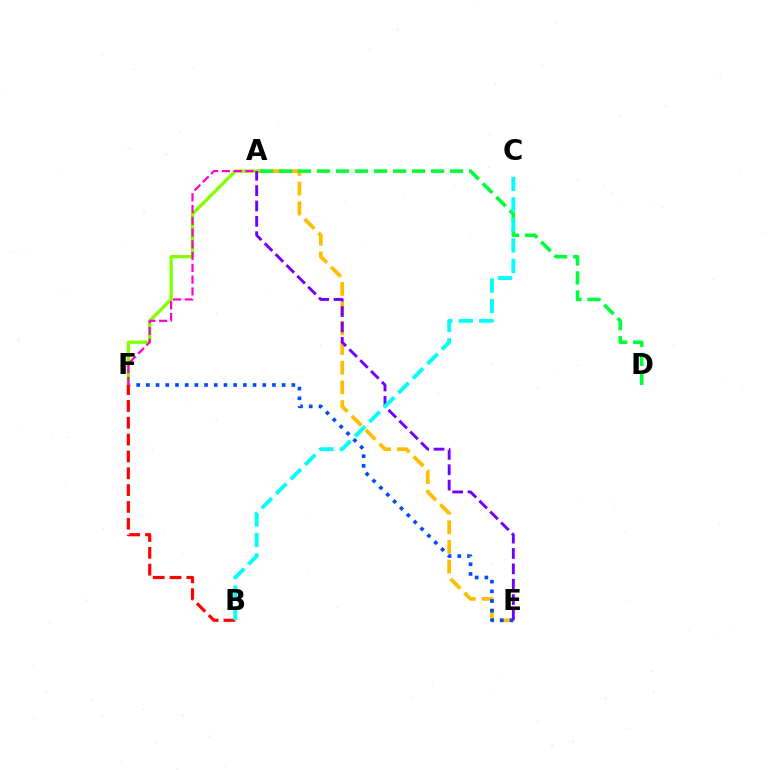{('A', 'E'): [{'color': '#ffbd00', 'line_style': 'dashed', 'thickness': 2.67}, {'color': '#7200ff', 'line_style': 'dashed', 'thickness': 2.09}], ('E', 'F'): [{'color': '#004bff', 'line_style': 'dotted', 'thickness': 2.64}], ('A', 'F'): [{'color': '#84ff00', 'line_style': 'solid', 'thickness': 2.39}, {'color': '#ff00cf', 'line_style': 'dashed', 'thickness': 1.6}], ('A', 'D'): [{'color': '#00ff39', 'line_style': 'dashed', 'thickness': 2.58}], ('B', 'F'): [{'color': '#ff0000', 'line_style': 'dashed', 'thickness': 2.29}], ('B', 'C'): [{'color': '#00fff6', 'line_style': 'dashed', 'thickness': 2.79}]}